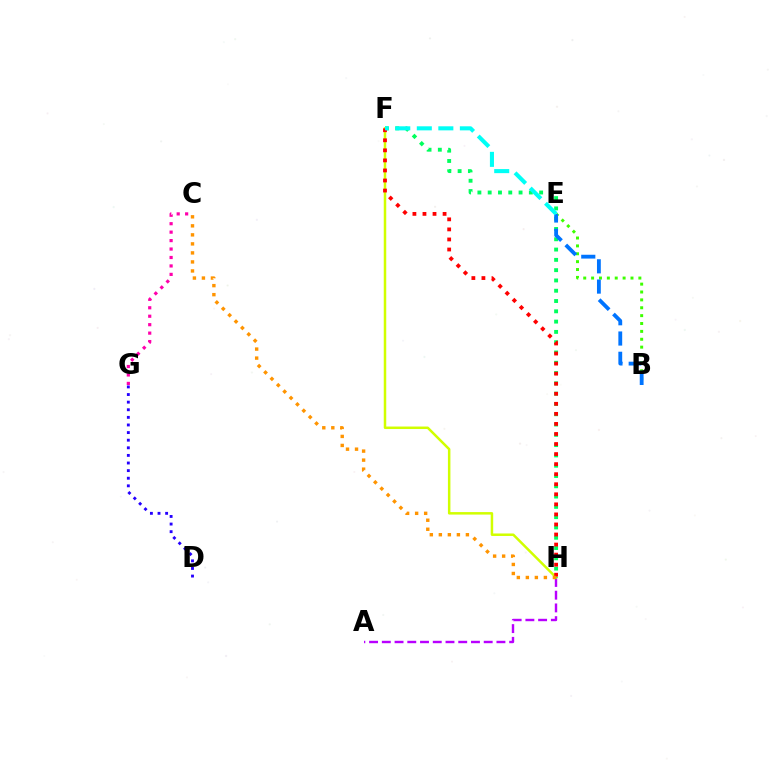{('A', 'H'): [{'color': '#b900ff', 'line_style': 'dashed', 'thickness': 1.73}], ('B', 'E'): [{'color': '#3dff00', 'line_style': 'dotted', 'thickness': 2.14}, {'color': '#0074ff', 'line_style': 'dashed', 'thickness': 2.75}], ('D', 'G'): [{'color': '#2500ff', 'line_style': 'dotted', 'thickness': 2.07}], ('F', 'H'): [{'color': '#d1ff00', 'line_style': 'solid', 'thickness': 1.8}, {'color': '#00ff5c', 'line_style': 'dotted', 'thickness': 2.8}, {'color': '#ff0000', 'line_style': 'dotted', 'thickness': 2.73}], ('C', 'G'): [{'color': '#ff00ac', 'line_style': 'dotted', 'thickness': 2.3}], ('E', 'F'): [{'color': '#00fff6', 'line_style': 'dashed', 'thickness': 2.93}], ('C', 'H'): [{'color': '#ff9400', 'line_style': 'dotted', 'thickness': 2.45}]}